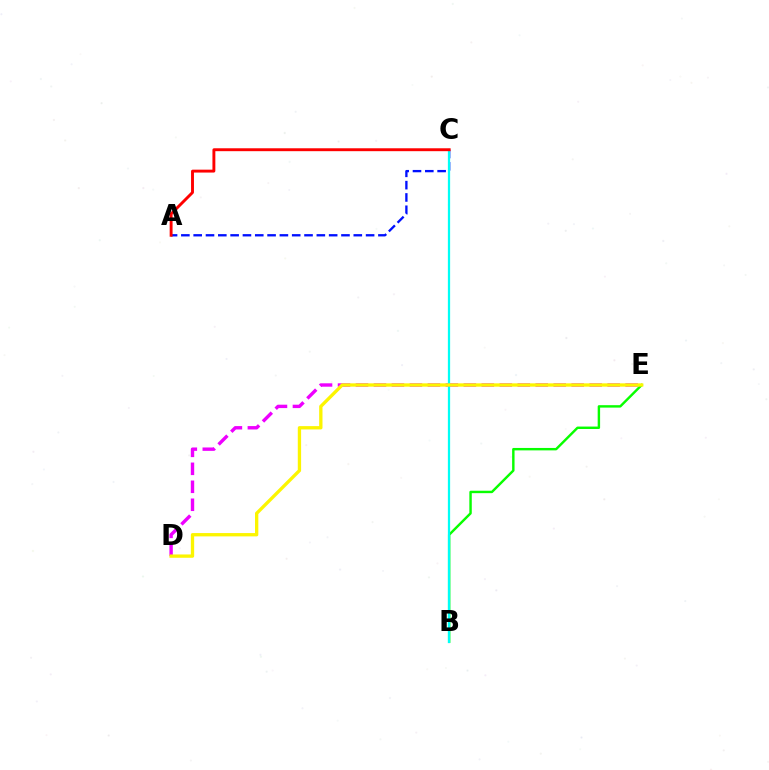{('B', 'E'): [{'color': '#08ff00', 'line_style': 'solid', 'thickness': 1.75}], ('D', 'E'): [{'color': '#ee00ff', 'line_style': 'dashed', 'thickness': 2.44}, {'color': '#fcf500', 'line_style': 'solid', 'thickness': 2.39}], ('A', 'C'): [{'color': '#0010ff', 'line_style': 'dashed', 'thickness': 1.67}, {'color': '#ff0000', 'line_style': 'solid', 'thickness': 2.09}], ('B', 'C'): [{'color': '#00fff6', 'line_style': 'solid', 'thickness': 1.62}]}